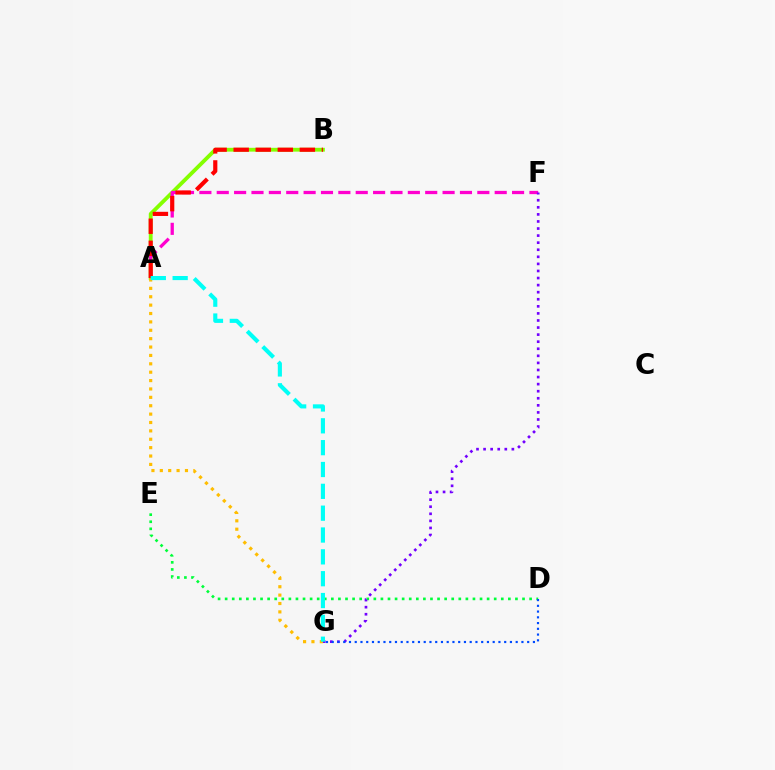{('A', 'B'): [{'color': '#84ff00', 'line_style': 'solid', 'thickness': 2.75}, {'color': '#ff0000', 'line_style': 'dashed', 'thickness': 3.0}], ('A', 'F'): [{'color': '#ff00cf', 'line_style': 'dashed', 'thickness': 2.36}], ('A', 'G'): [{'color': '#ffbd00', 'line_style': 'dotted', 'thickness': 2.28}, {'color': '#00fff6', 'line_style': 'dashed', 'thickness': 2.97}], ('D', 'E'): [{'color': '#00ff39', 'line_style': 'dotted', 'thickness': 1.92}], ('F', 'G'): [{'color': '#7200ff', 'line_style': 'dotted', 'thickness': 1.92}], ('D', 'G'): [{'color': '#004bff', 'line_style': 'dotted', 'thickness': 1.56}]}